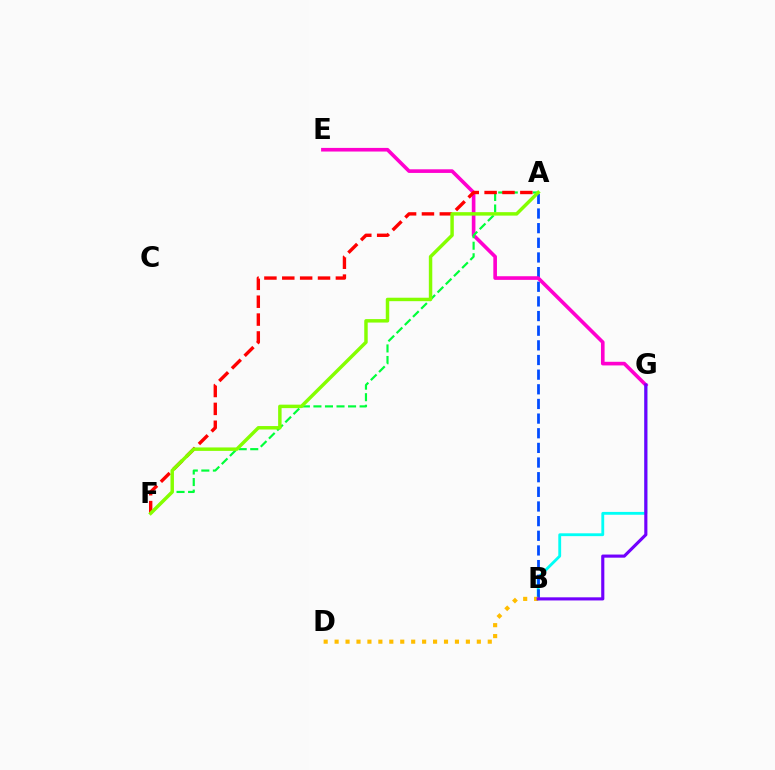{('B', 'G'): [{'color': '#00fff6', 'line_style': 'solid', 'thickness': 2.04}, {'color': '#7200ff', 'line_style': 'solid', 'thickness': 2.25}], ('A', 'B'): [{'color': '#004bff', 'line_style': 'dashed', 'thickness': 1.99}], ('E', 'G'): [{'color': '#ff00cf', 'line_style': 'solid', 'thickness': 2.62}], ('A', 'F'): [{'color': '#00ff39', 'line_style': 'dashed', 'thickness': 1.57}, {'color': '#ff0000', 'line_style': 'dashed', 'thickness': 2.43}, {'color': '#84ff00', 'line_style': 'solid', 'thickness': 2.49}], ('B', 'D'): [{'color': '#ffbd00', 'line_style': 'dotted', 'thickness': 2.97}]}